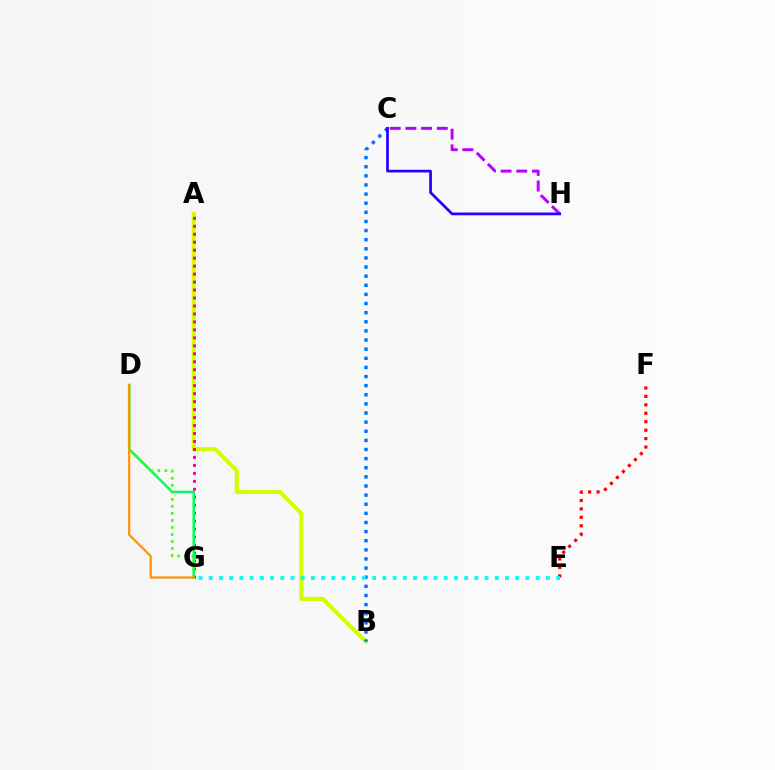{('A', 'B'): [{'color': '#d1ff00', 'line_style': 'solid', 'thickness': 2.97}], ('B', 'C'): [{'color': '#0074ff', 'line_style': 'dotted', 'thickness': 2.48}], ('C', 'H'): [{'color': '#b900ff', 'line_style': 'dashed', 'thickness': 2.13}, {'color': '#2500ff', 'line_style': 'solid', 'thickness': 1.97}], ('E', 'F'): [{'color': '#ff0000', 'line_style': 'dotted', 'thickness': 2.29}], ('A', 'G'): [{'color': '#ff00ac', 'line_style': 'dotted', 'thickness': 2.17}], ('E', 'G'): [{'color': '#00fff6', 'line_style': 'dotted', 'thickness': 2.78}], ('D', 'G'): [{'color': '#00ff5c', 'line_style': 'solid', 'thickness': 1.79}, {'color': '#3dff00', 'line_style': 'dotted', 'thickness': 1.91}, {'color': '#ff9400', 'line_style': 'solid', 'thickness': 1.59}]}